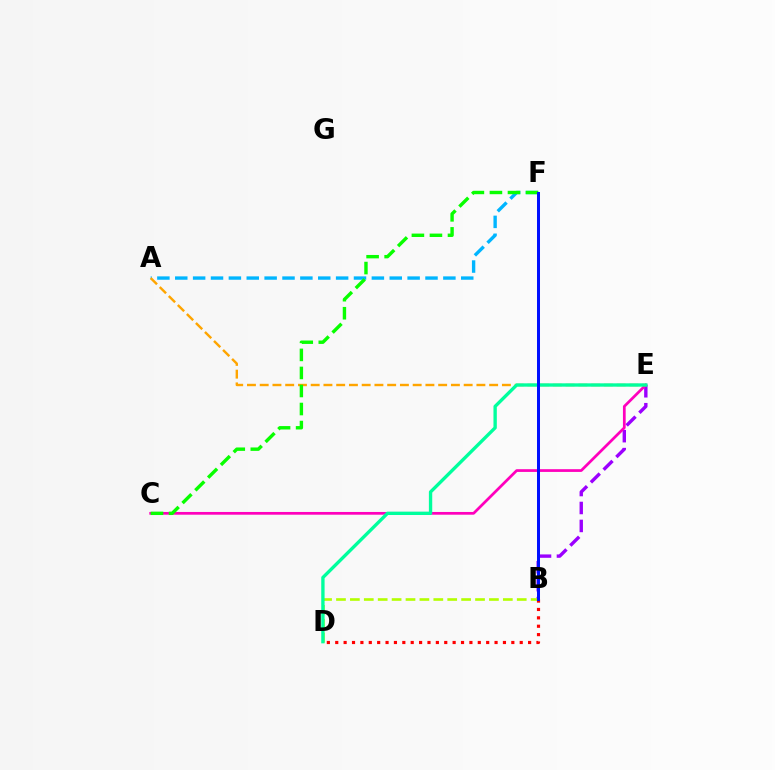{('B', 'E'): [{'color': '#9b00ff', 'line_style': 'dashed', 'thickness': 2.44}], ('A', 'F'): [{'color': '#00b5ff', 'line_style': 'dashed', 'thickness': 2.43}], ('C', 'E'): [{'color': '#ff00bd', 'line_style': 'solid', 'thickness': 1.97}], ('B', 'D'): [{'color': '#b3ff00', 'line_style': 'dashed', 'thickness': 1.89}, {'color': '#ff0000', 'line_style': 'dotted', 'thickness': 2.28}], ('A', 'E'): [{'color': '#ffa500', 'line_style': 'dashed', 'thickness': 1.73}], ('C', 'F'): [{'color': '#08ff00', 'line_style': 'dashed', 'thickness': 2.45}], ('D', 'E'): [{'color': '#00ff9d', 'line_style': 'solid', 'thickness': 2.41}], ('B', 'F'): [{'color': '#0010ff', 'line_style': 'solid', 'thickness': 2.17}]}